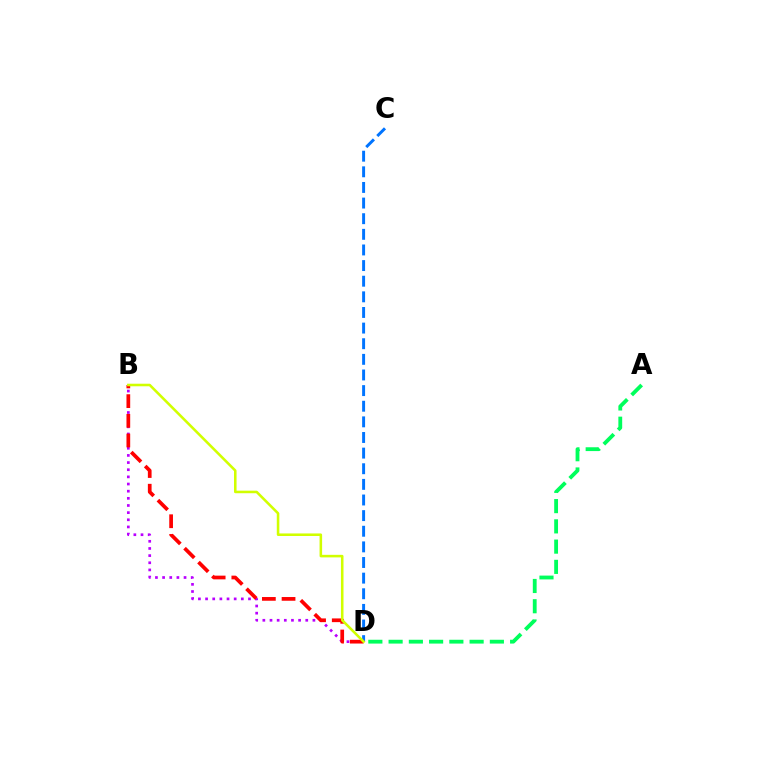{('C', 'D'): [{'color': '#0074ff', 'line_style': 'dashed', 'thickness': 2.12}], ('A', 'D'): [{'color': '#00ff5c', 'line_style': 'dashed', 'thickness': 2.75}], ('B', 'D'): [{'color': '#b900ff', 'line_style': 'dotted', 'thickness': 1.94}, {'color': '#ff0000', 'line_style': 'dashed', 'thickness': 2.67}, {'color': '#d1ff00', 'line_style': 'solid', 'thickness': 1.84}]}